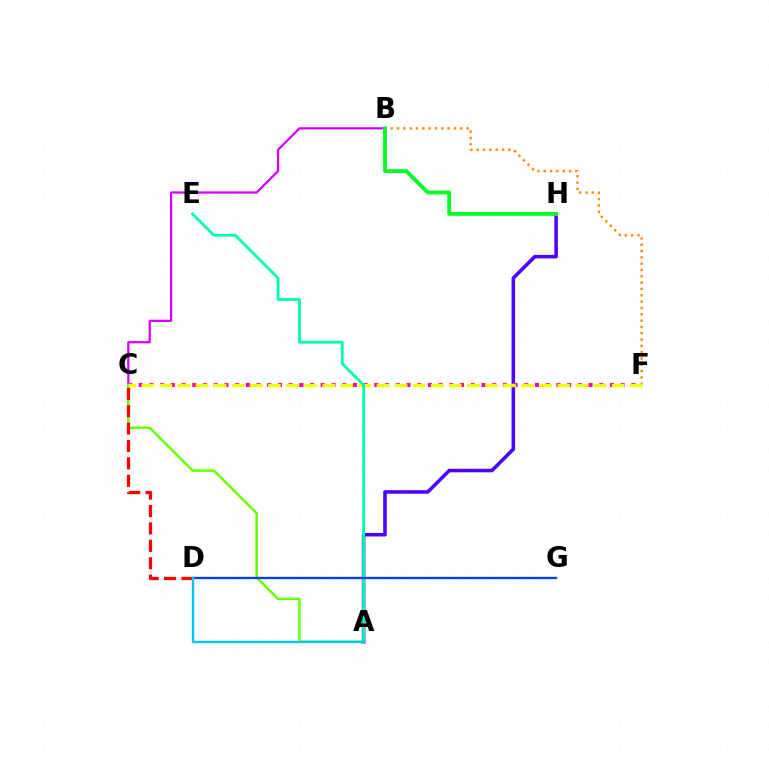{('A', 'H'): [{'color': '#4f00ff', 'line_style': 'solid', 'thickness': 2.55}], ('B', 'C'): [{'color': '#d600ff', 'line_style': 'solid', 'thickness': 1.62}], ('C', 'F'): [{'color': '#ff00a0', 'line_style': 'dotted', 'thickness': 2.91}, {'color': '#eeff00', 'line_style': 'dashed', 'thickness': 2.46}], ('B', 'F'): [{'color': '#ff8800', 'line_style': 'dotted', 'thickness': 1.72}], ('A', 'C'): [{'color': '#66ff00', 'line_style': 'solid', 'thickness': 1.79}], ('C', 'D'): [{'color': '#ff0000', 'line_style': 'dashed', 'thickness': 2.36}], ('A', 'E'): [{'color': '#00ffaf', 'line_style': 'solid', 'thickness': 2.0}], ('D', 'G'): [{'color': '#003fff', 'line_style': 'solid', 'thickness': 1.67}], ('B', 'H'): [{'color': '#00ff27', 'line_style': 'solid', 'thickness': 2.76}], ('A', 'D'): [{'color': '#00c7ff', 'line_style': 'solid', 'thickness': 1.71}]}